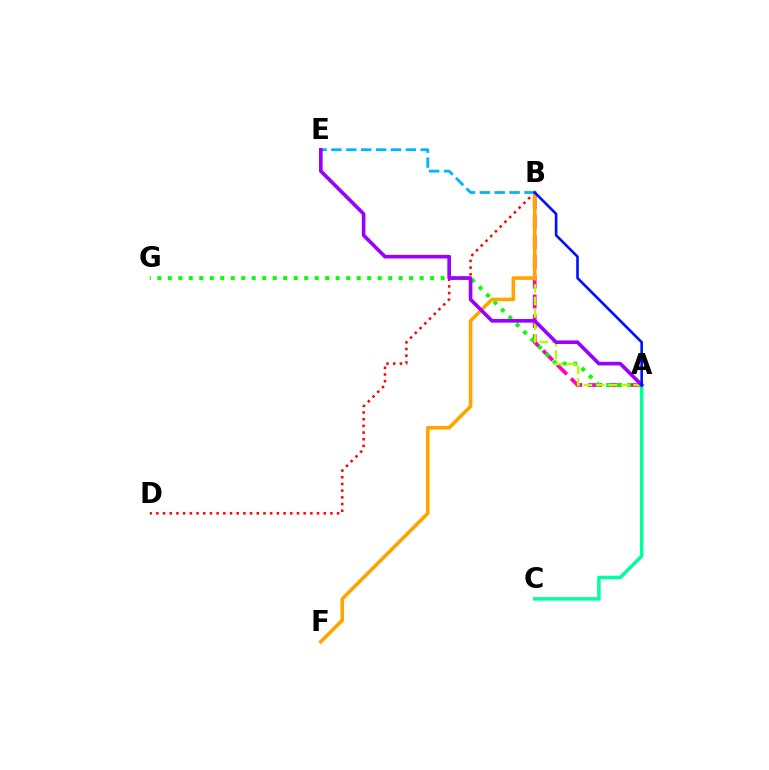{('A', 'C'): [{'color': '#00ff9d', 'line_style': 'solid', 'thickness': 2.53}], ('A', 'B'): [{'color': '#ff00bd', 'line_style': 'dashed', 'thickness': 2.69}, {'color': '#b3ff00', 'line_style': 'dashed', 'thickness': 1.69}, {'color': '#0010ff', 'line_style': 'solid', 'thickness': 1.88}], ('A', 'G'): [{'color': '#08ff00', 'line_style': 'dotted', 'thickness': 2.85}], ('B', 'D'): [{'color': '#ff0000', 'line_style': 'dotted', 'thickness': 1.82}], ('B', 'F'): [{'color': '#ffa500', 'line_style': 'solid', 'thickness': 2.59}], ('B', 'E'): [{'color': '#00b5ff', 'line_style': 'dashed', 'thickness': 2.02}], ('A', 'E'): [{'color': '#9b00ff', 'line_style': 'solid', 'thickness': 2.62}]}